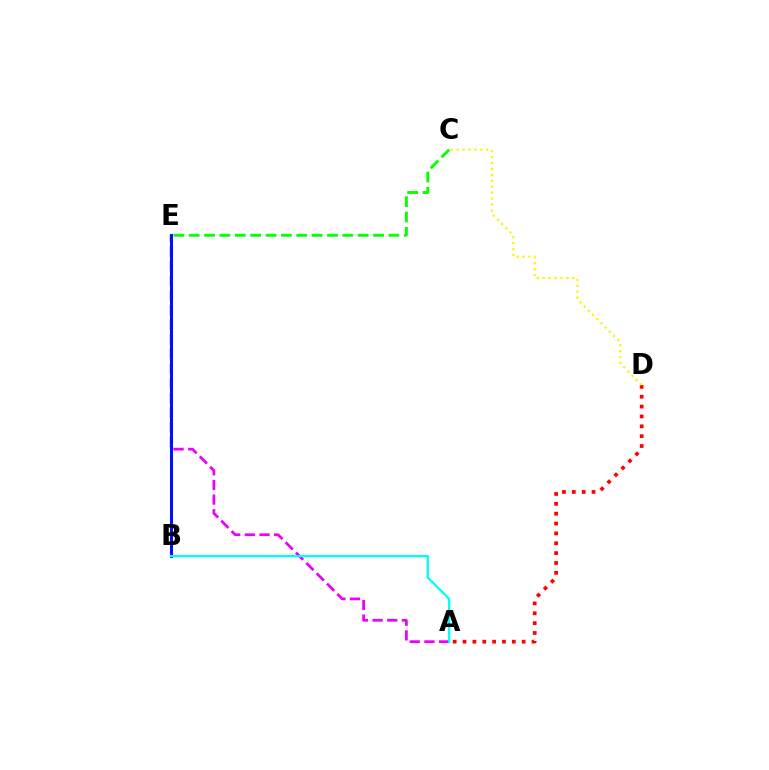{('A', 'E'): [{'color': '#ee00ff', 'line_style': 'dashed', 'thickness': 1.99}], ('A', 'D'): [{'color': '#ff0000', 'line_style': 'dotted', 'thickness': 2.68}], ('C', 'D'): [{'color': '#fcf500', 'line_style': 'dotted', 'thickness': 1.61}], ('B', 'E'): [{'color': '#0010ff', 'line_style': 'solid', 'thickness': 2.16}], ('A', 'B'): [{'color': '#00fff6', 'line_style': 'solid', 'thickness': 1.63}], ('C', 'E'): [{'color': '#08ff00', 'line_style': 'dashed', 'thickness': 2.09}]}